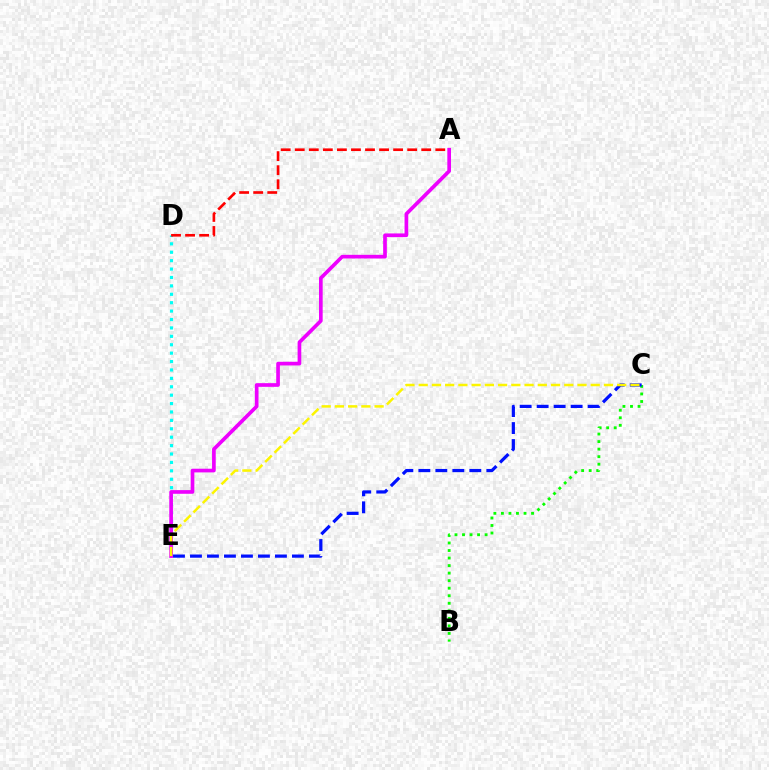{('D', 'E'): [{'color': '#00fff6', 'line_style': 'dotted', 'thickness': 2.28}], ('A', 'D'): [{'color': '#ff0000', 'line_style': 'dashed', 'thickness': 1.91}], ('B', 'C'): [{'color': '#08ff00', 'line_style': 'dotted', 'thickness': 2.05}], ('A', 'E'): [{'color': '#ee00ff', 'line_style': 'solid', 'thickness': 2.65}], ('C', 'E'): [{'color': '#0010ff', 'line_style': 'dashed', 'thickness': 2.31}, {'color': '#fcf500', 'line_style': 'dashed', 'thickness': 1.8}]}